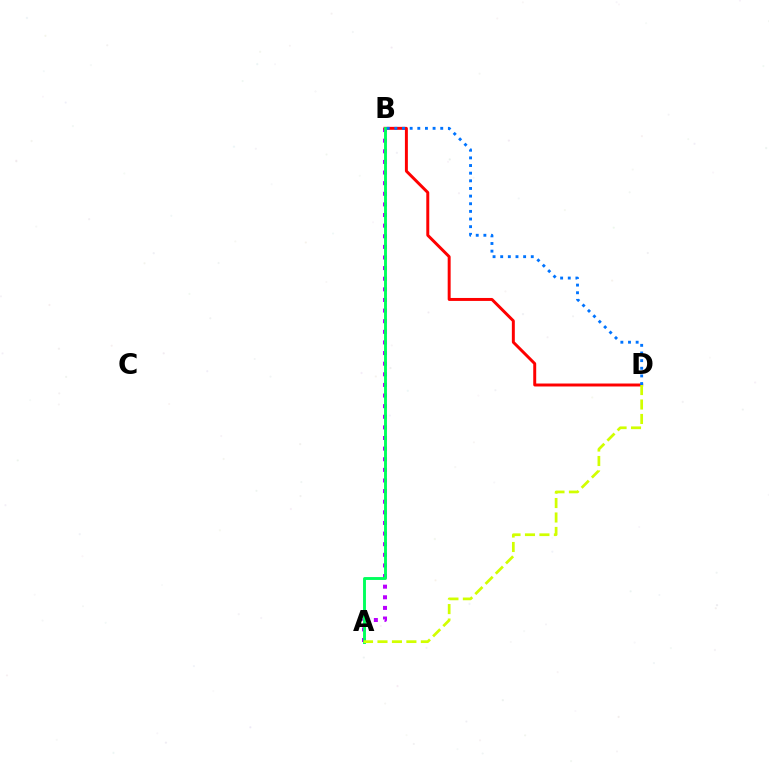{('A', 'B'): [{'color': '#b900ff', 'line_style': 'dotted', 'thickness': 2.89}, {'color': '#00ff5c', 'line_style': 'solid', 'thickness': 2.09}], ('B', 'D'): [{'color': '#ff0000', 'line_style': 'solid', 'thickness': 2.13}, {'color': '#0074ff', 'line_style': 'dotted', 'thickness': 2.08}], ('A', 'D'): [{'color': '#d1ff00', 'line_style': 'dashed', 'thickness': 1.96}]}